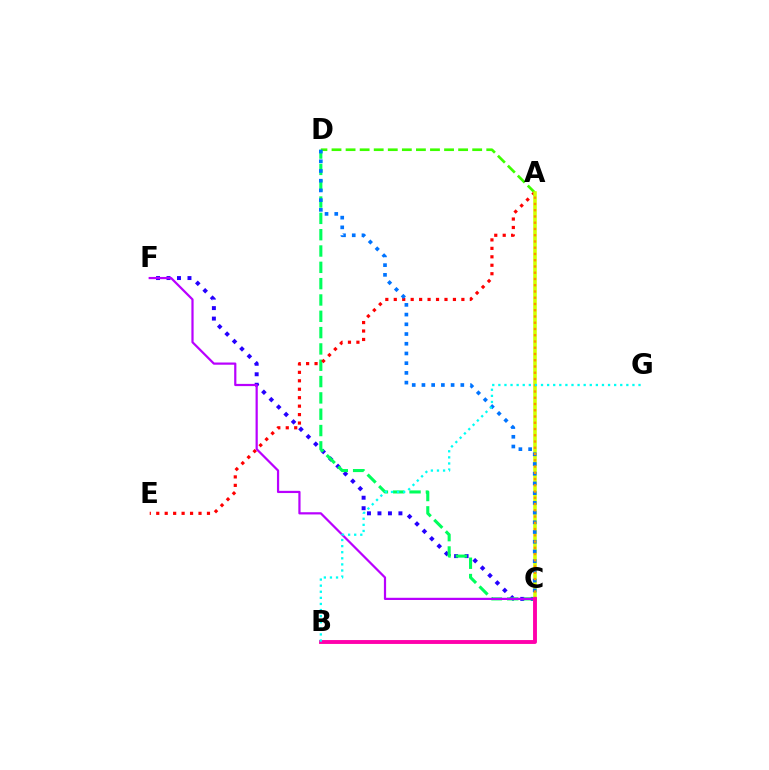{('C', 'F'): [{'color': '#2500ff', 'line_style': 'dotted', 'thickness': 2.85}, {'color': '#b900ff', 'line_style': 'solid', 'thickness': 1.59}], ('A', 'D'): [{'color': '#3dff00', 'line_style': 'dashed', 'thickness': 1.91}], ('C', 'D'): [{'color': '#00ff5c', 'line_style': 'dashed', 'thickness': 2.22}, {'color': '#0074ff', 'line_style': 'dotted', 'thickness': 2.64}], ('A', 'E'): [{'color': '#ff0000', 'line_style': 'dotted', 'thickness': 2.3}], ('A', 'C'): [{'color': '#d1ff00', 'line_style': 'solid', 'thickness': 2.56}, {'color': '#ff9400', 'line_style': 'dotted', 'thickness': 1.7}], ('B', 'C'): [{'color': '#ff00ac', 'line_style': 'solid', 'thickness': 2.79}], ('B', 'G'): [{'color': '#00fff6', 'line_style': 'dotted', 'thickness': 1.66}]}